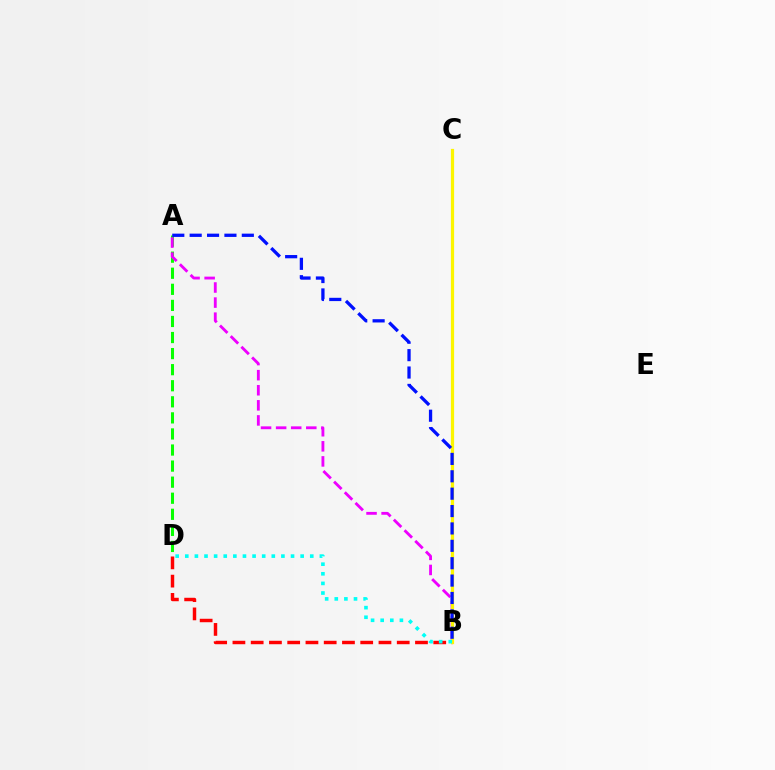{('A', 'D'): [{'color': '#08ff00', 'line_style': 'dashed', 'thickness': 2.18}], ('A', 'B'): [{'color': '#ee00ff', 'line_style': 'dashed', 'thickness': 2.05}, {'color': '#0010ff', 'line_style': 'dashed', 'thickness': 2.36}], ('B', 'D'): [{'color': '#ff0000', 'line_style': 'dashed', 'thickness': 2.48}, {'color': '#00fff6', 'line_style': 'dotted', 'thickness': 2.61}], ('B', 'C'): [{'color': '#fcf500', 'line_style': 'solid', 'thickness': 2.32}]}